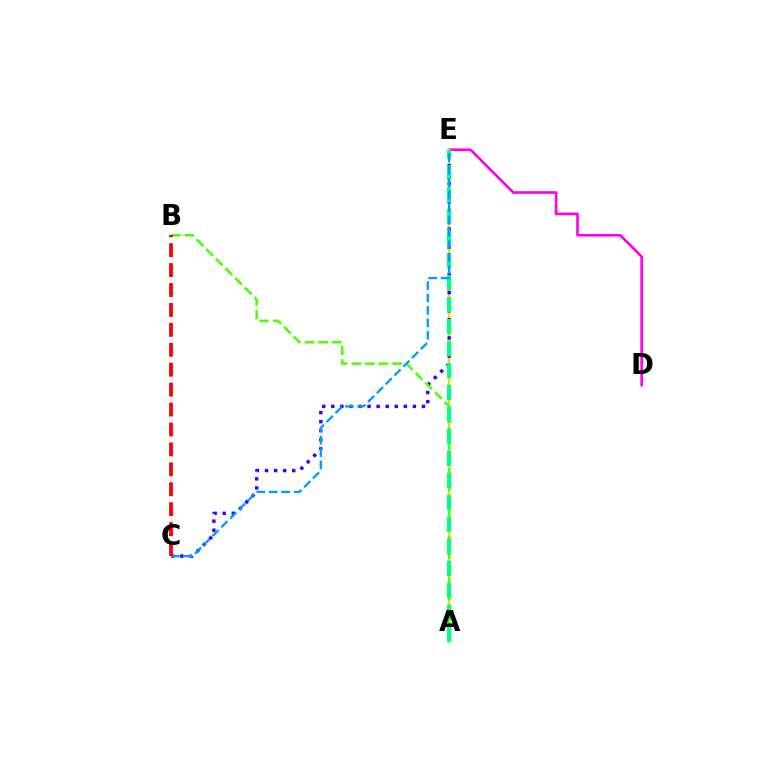{('D', 'E'): [{'color': '#ff00ed', 'line_style': 'solid', 'thickness': 1.9}], ('A', 'E'): [{'color': '#ffd500', 'line_style': 'solid', 'thickness': 1.61}, {'color': '#00ff86', 'line_style': 'dashed', 'thickness': 2.99}], ('C', 'E'): [{'color': '#3700ff', 'line_style': 'dotted', 'thickness': 2.46}, {'color': '#009eff', 'line_style': 'dashed', 'thickness': 1.69}], ('A', 'B'): [{'color': '#4fff00', 'line_style': 'dashed', 'thickness': 1.85}], ('B', 'C'): [{'color': '#ff0000', 'line_style': 'dashed', 'thickness': 2.71}]}